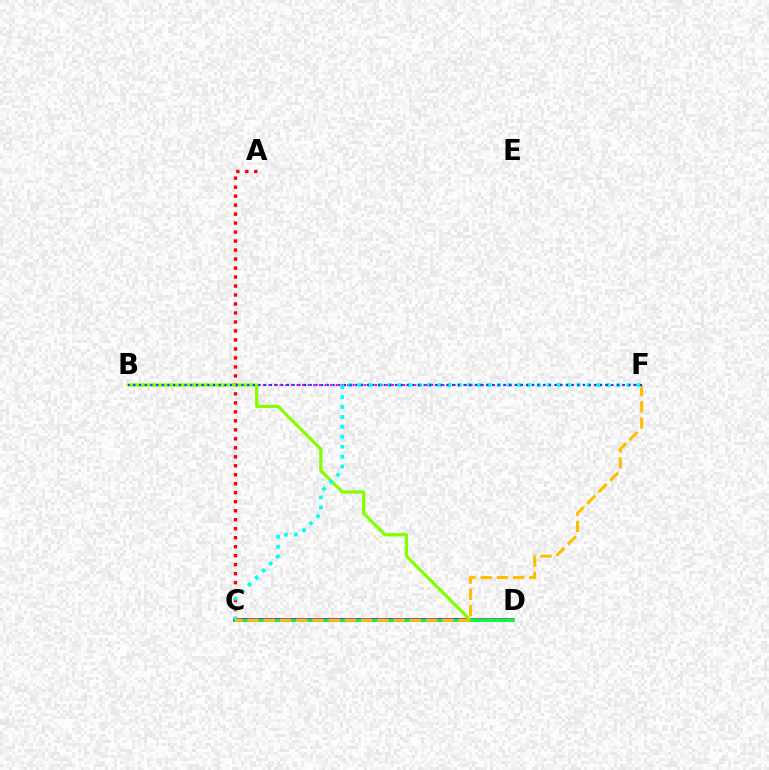{('B', 'F'): [{'color': '#ff00cf', 'line_style': 'dotted', 'thickness': 1.53}, {'color': '#004bff', 'line_style': 'dotted', 'thickness': 1.55}], ('C', 'D'): [{'color': '#7200ff', 'line_style': 'solid', 'thickness': 2.62}, {'color': '#00ff39', 'line_style': 'solid', 'thickness': 2.05}], ('A', 'C'): [{'color': '#ff0000', 'line_style': 'dotted', 'thickness': 2.44}], ('B', 'D'): [{'color': '#84ff00', 'line_style': 'solid', 'thickness': 2.32}], ('C', 'F'): [{'color': '#00fff6', 'line_style': 'dotted', 'thickness': 2.7}, {'color': '#ffbd00', 'line_style': 'dashed', 'thickness': 2.21}]}